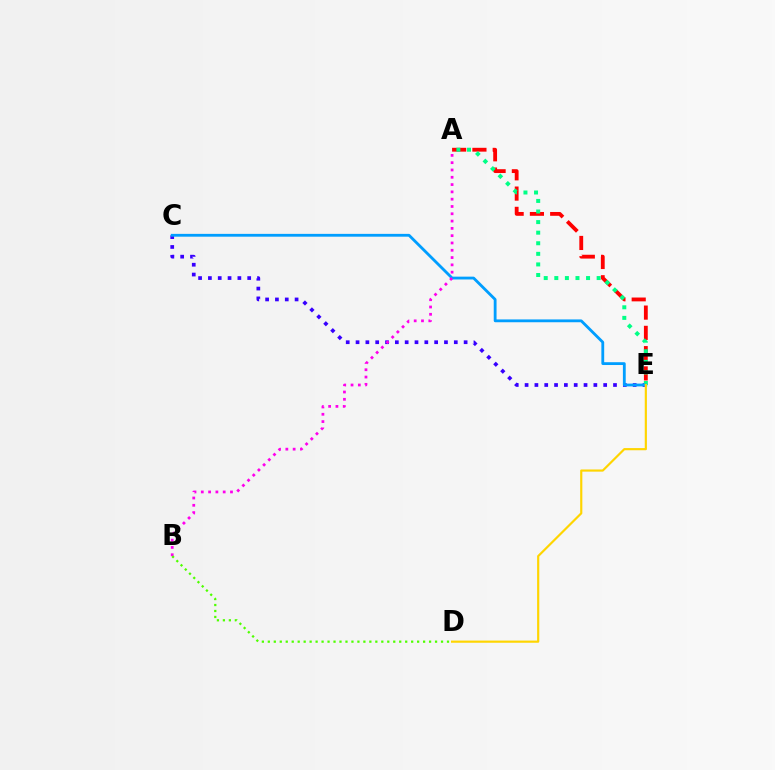{('A', 'E'): [{'color': '#ff0000', 'line_style': 'dashed', 'thickness': 2.75}, {'color': '#00ff86', 'line_style': 'dotted', 'thickness': 2.88}], ('C', 'E'): [{'color': '#3700ff', 'line_style': 'dotted', 'thickness': 2.67}, {'color': '#009eff', 'line_style': 'solid', 'thickness': 2.03}], ('A', 'B'): [{'color': '#ff00ed', 'line_style': 'dotted', 'thickness': 1.98}], ('D', 'E'): [{'color': '#ffd500', 'line_style': 'solid', 'thickness': 1.57}], ('B', 'D'): [{'color': '#4fff00', 'line_style': 'dotted', 'thickness': 1.62}]}